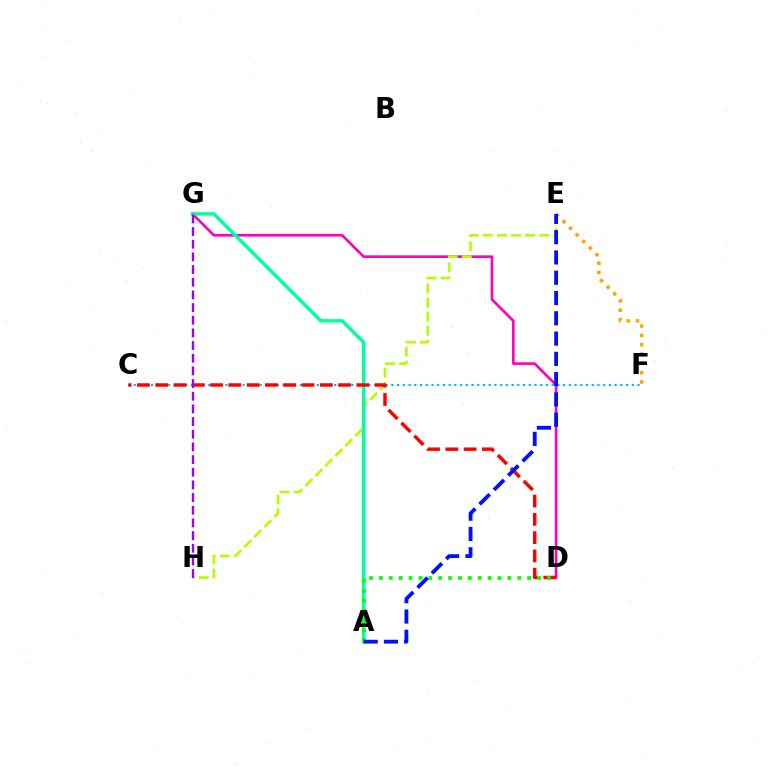{('E', 'F'): [{'color': '#ffa500', 'line_style': 'dotted', 'thickness': 2.53}], ('D', 'G'): [{'color': '#ff00bd', 'line_style': 'solid', 'thickness': 1.9}], ('C', 'F'): [{'color': '#00b5ff', 'line_style': 'dotted', 'thickness': 1.56}], ('E', 'H'): [{'color': '#b3ff00', 'line_style': 'dashed', 'thickness': 1.92}], ('A', 'G'): [{'color': '#00ff9d', 'line_style': 'solid', 'thickness': 2.49}], ('C', 'D'): [{'color': '#ff0000', 'line_style': 'dashed', 'thickness': 2.48}], ('A', 'D'): [{'color': '#08ff00', 'line_style': 'dotted', 'thickness': 2.68}], ('G', 'H'): [{'color': '#9b00ff', 'line_style': 'dashed', 'thickness': 1.72}], ('A', 'E'): [{'color': '#0010ff', 'line_style': 'dashed', 'thickness': 2.75}]}